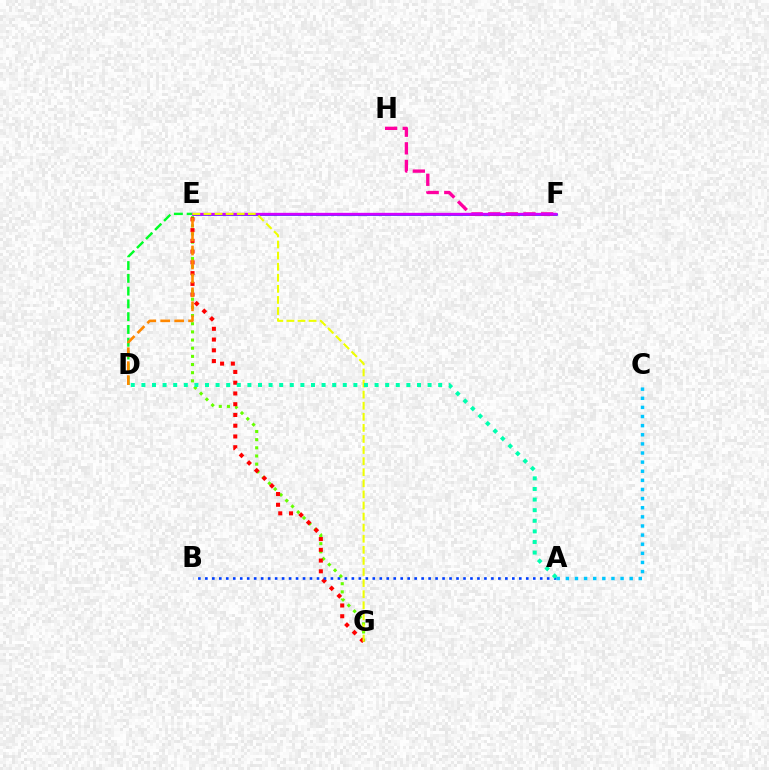{('D', 'E'): [{'color': '#00ff27', 'line_style': 'dashed', 'thickness': 1.74}, {'color': '#ff8800', 'line_style': 'dashed', 'thickness': 1.89}], ('E', 'G'): [{'color': '#66ff00', 'line_style': 'dotted', 'thickness': 2.22}, {'color': '#ff0000', 'line_style': 'dotted', 'thickness': 2.92}, {'color': '#eeff00', 'line_style': 'dashed', 'thickness': 1.51}], ('E', 'F'): [{'color': '#4f00ff', 'line_style': 'solid', 'thickness': 1.83}, {'color': '#d600ff', 'line_style': 'solid', 'thickness': 1.67}], ('F', 'H'): [{'color': '#ff00a0', 'line_style': 'dashed', 'thickness': 2.39}], ('A', 'B'): [{'color': '#003fff', 'line_style': 'dotted', 'thickness': 1.9}], ('A', 'D'): [{'color': '#00ffaf', 'line_style': 'dotted', 'thickness': 2.88}], ('A', 'C'): [{'color': '#00c7ff', 'line_style': 'dotted', 'thickness': 2.48}]}